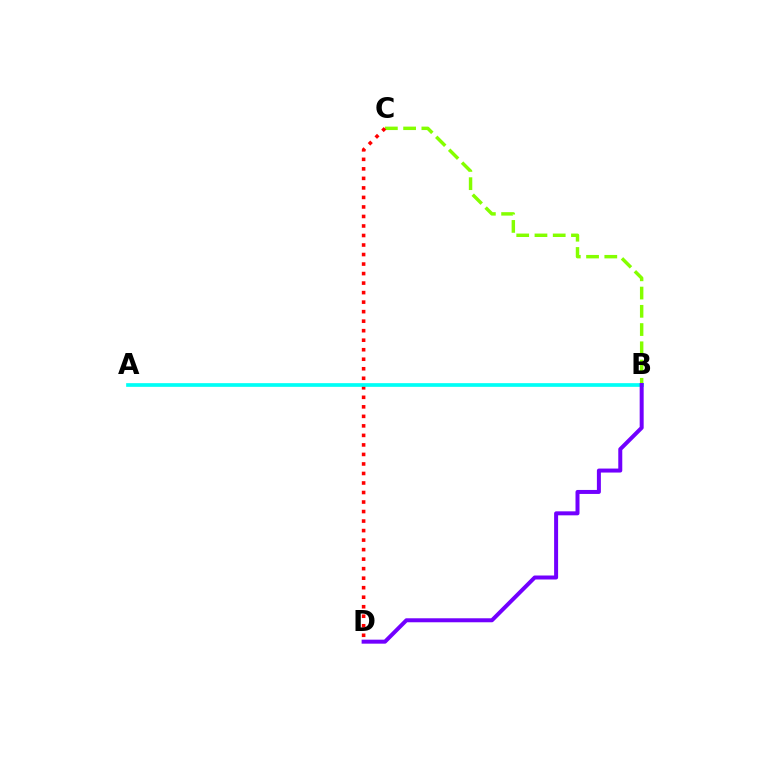{('B', 'C'): [{'color': '#84ff00', 'line_style': 'dashed', 'thickness': 2.48}], ('C', 'D'): [{'color': '#ff0000', 'line_style': 'dotted', 'thickness': 2.59}], ('A', 'B'): [{'color': '#00fff6', 'line_style': 'solid', 'thickness': 2.66}], ('B', 'D'): [{'color': '#7200ff', 'line_style': 'solid', 'thickness': 2.87}]}